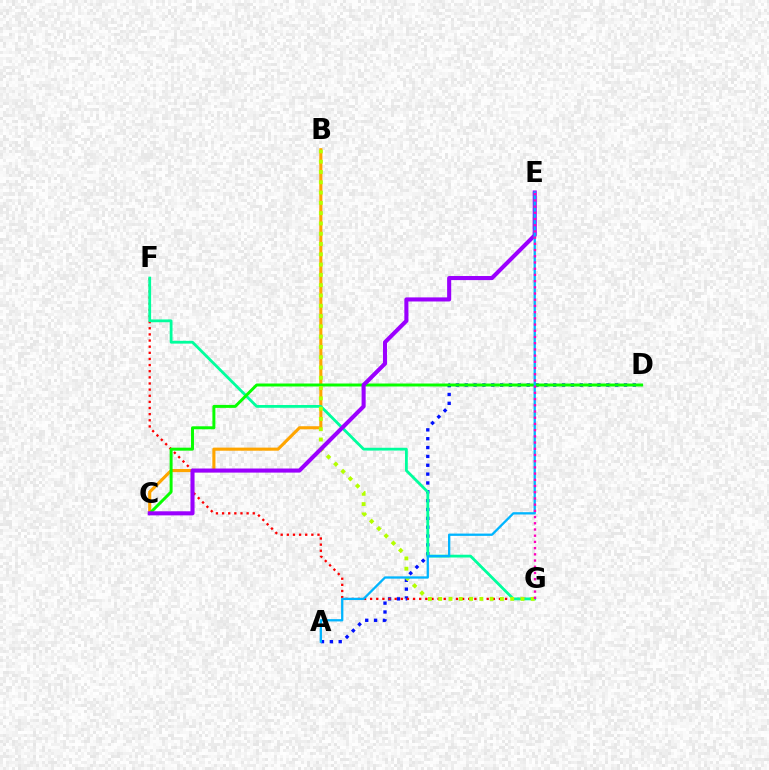{('A', 'D'): [{'color': '#0010ff', 'line_style': 'dotted', 'thickness': 2.4}], ('F', 'G'): [{'color': '#ff0000', 'line_style': 'dotted', 'thickness': 1.67}, {'color': '#00ff9d', 'line_style': 'solid', 'thickness': 2.01}], ('B', 'C'): [{'color': '#ffa500', 'line_style': 'solid', 'thickness': 2.23}], ('C', 'D'): [{'color': '#08ff00', 'line_style': 'solid', 'thickness': 2.14}], ('B', 'G'): [{'color': '#b3ff00', 'line_style': 'dotted', 'thickness': 2.8}], ('C', 'E'): [{'color': '#9b00ff', 'line_style': 'solid', 'thickness': 2.94}], ('A', 'E'): [{'color': '#00b5ff', 'line_style': 'solid', 'thickness': 1.66}], ('E', 'G'): [{'color': '#ff00bd', 'line_style': 'dotted', 'thickness': 1.69}]}